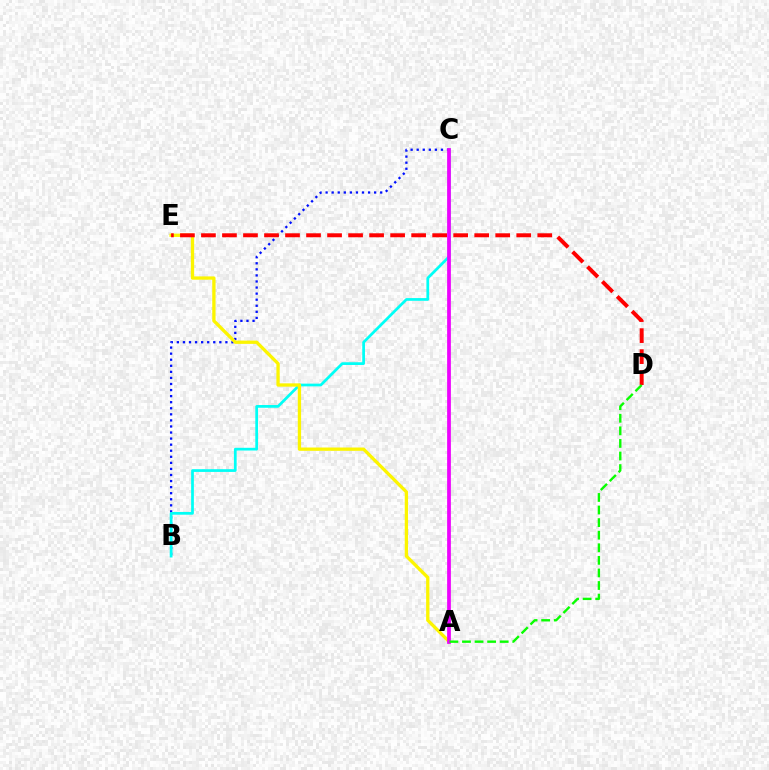{('B', 'C'): [{'color': '#0010ff', 'line_style': 'dotted', 'thickness': 1.65}, {'color': '#00fff6', 'line_style': 'solid', 'thickness': 1.96}], ('A', 'E'): [{'color': '#fcf500', 'line_style': 'solid', 'thickness': 2.38}], ('A', 'C'): [{'color': '#ee00ff', 'line_style': 'solid', 'thickness': 2.69}], ('D', 'E'): [{'color': '#ff0000', 'line_style': 'dashed', 'thickness': 2.86}], ('A', 'D'): [{'color': '#08ff00', 'line_style': 'dashed', 'thickness': 1.71}]}